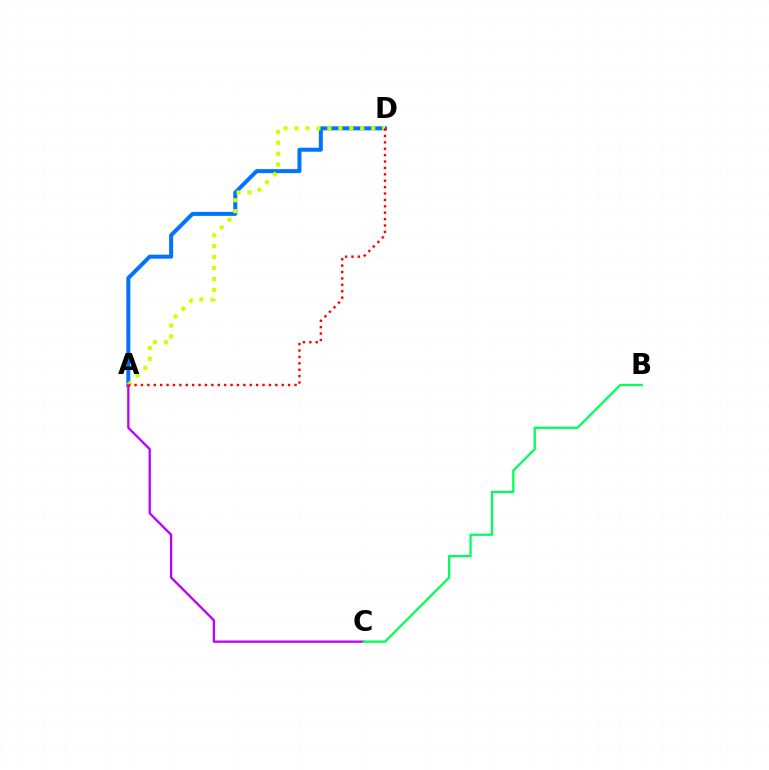{('A', 'D'): [{'color': '#0074ff', 'line_style': 'solid', 'thickness': 2.88}, {'color': '#d1ff00', 'line_style': 'dotted', 'thickness': 2.98}, {'color': '#ff0000', 'line_style': 'dotted', 'thickness': 1.74}], ('A', 'C'): [{'color': '#b900ff', 'line_style': 'solid', 'thickness': 1.65}], ('B', 'C'): [{'color': '#00ff5c', 'line_style': 'solid', 'thickness': 1.64}]}